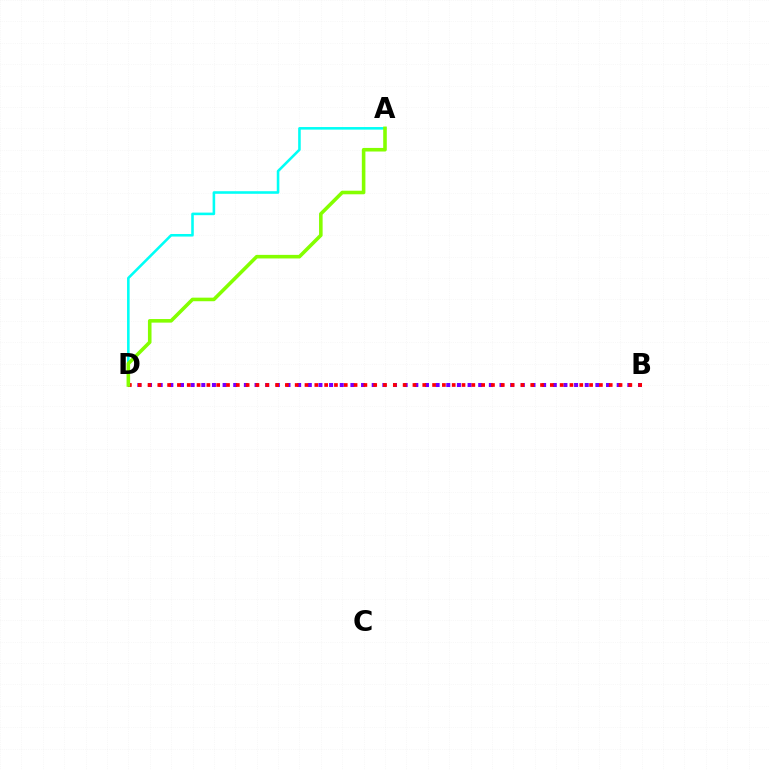{('A', 'D'): [{'color': '#00fff6', 'line_style': 'solid', 'thickness': 1.86}, {'color': '#84ff00', 'line_style': 'solid', 'thickness': 2.57}], ('B', 'D'): [{'color': '#7200ff', 'line_style': 'dotted', 'thickness': 2.89}, {'color': '#ff0000', 'line_style': 'dotted', 'thickness': 2.67}]}